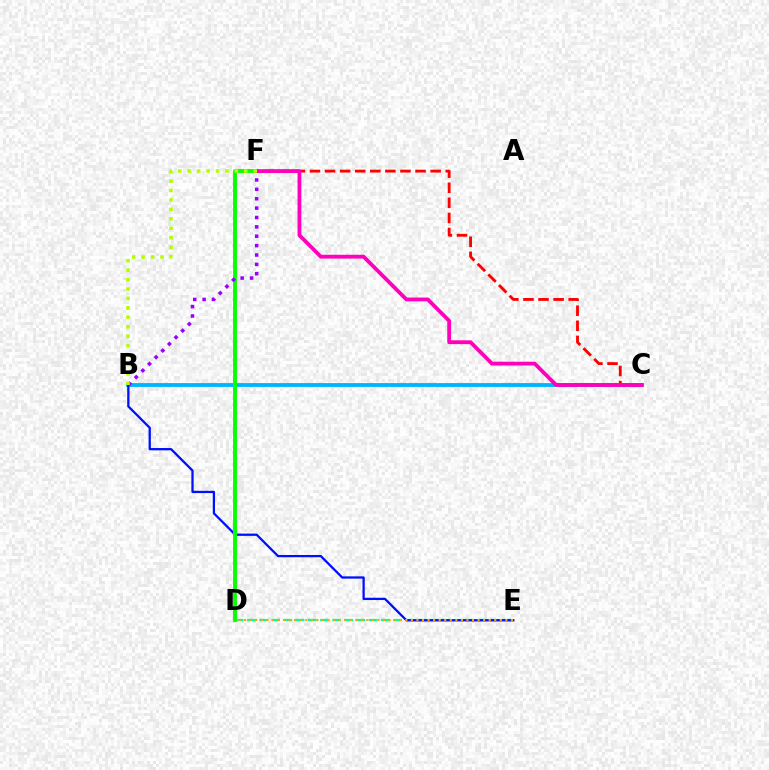{('B', 'C'): [{'color': '#00b5ff', 'line_style': 'solid', 'thickness': 2.76}], ('D', 'E'): [{'color': '#00ff9d', 'line_style': 'dashed', 'thickness': 1.65}, {'color': '#ffa500', 'line_style': 'dotted', 'thickness': 1.51}], ('B', 'E'): [{'color': '#0010ff', 'line_style': 'solid', 'thickness': 1.64}], ('C', 'F'): [{'color': '#ff0000', 'line_style': 'dashed', 'thickness': 2.05}, {'color': '#ff00bd', 'line_style': 'solid', 'thickness': 2.75}], ('D', 'F'): [{'color': '#08ff00', 'line_style': 'solid', 'thickness': 2.8}], ('B', 'F'): [{'color': '#9b00ff', 'line_style': 'dotted', 'thickness': 2.55}, {'color': '#b3ff00', 'line_style': 'dotted', 'thickness': 2.56}]}